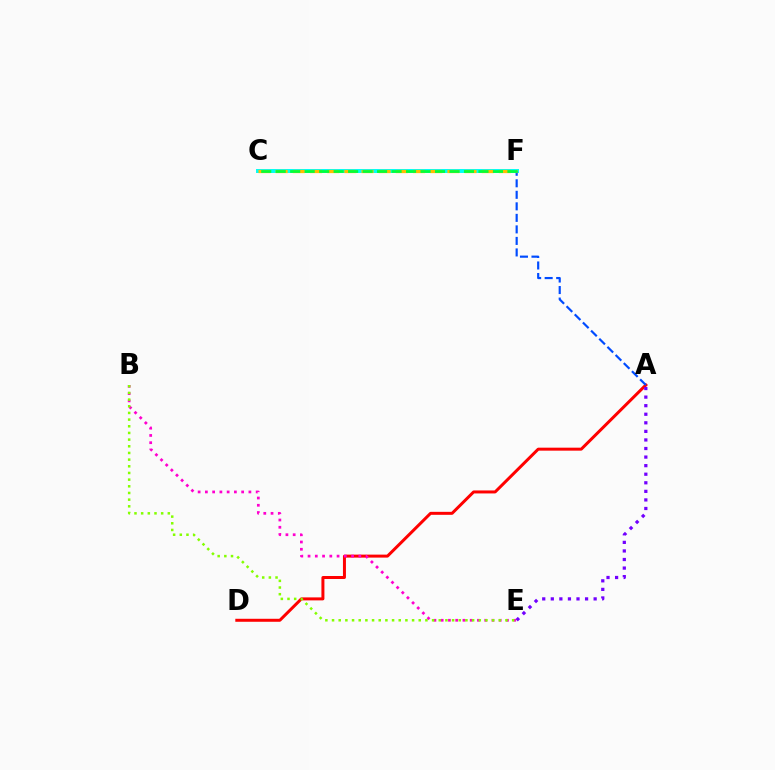{('A', 'D'): [{'color': '#ff0000', 'line_style': 'solid', 'thickness': 2.15}], ('A', 'E'): [{'color': '#7200ff', 'line_style': 'dotted', 'thickness': 2.33}], ('C', 'F'): [{'color': '#00fff6', 'line_style': 'solid', 'thickness': 2.86}, {'color': '#ffbd00', 'line_style': 'dashed', 'thickness': 2.33}, {'color': '#00ff39', 'line_style': 'dashed', 'thickness': 1.97}], ('A', 'F'): [{'color': '#004bff', 'line_style': 'dashed', 'thickness': 1.57}], ('B', 'E'): [{'color': '#ff00cf', 'line_style': 'dotted', 'thickness': 1.97}, {'color': '#84ff00', 'line_style': 'dotted', 'thickness': 1.81}]}